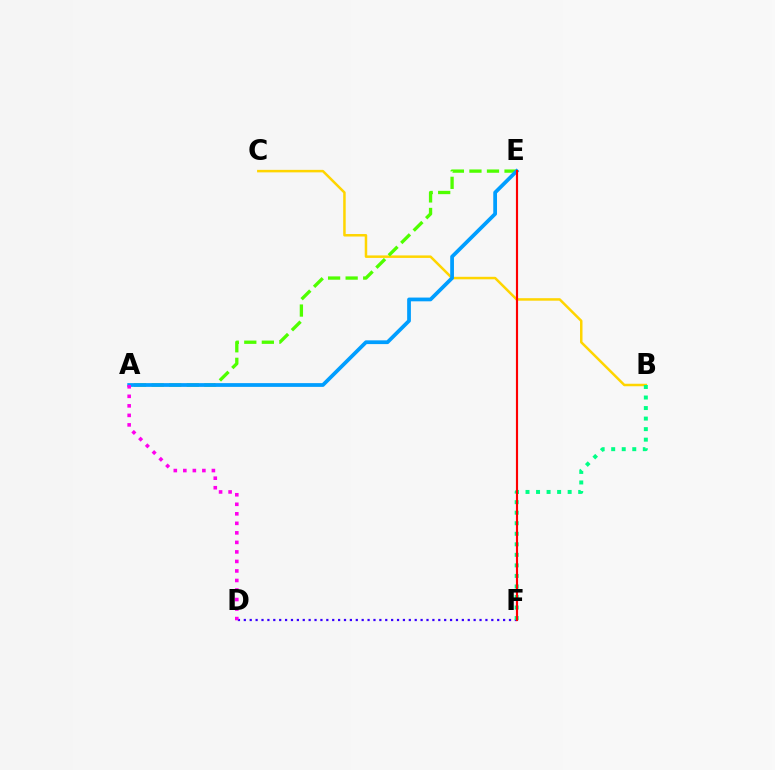{('B', 'C'): [{'color': '#ffd500', 'line_style': 'solid', 'thickness': 1.8}], ('D', 'F'): [{'color': '#3700ff', 'line_style': 'dotted', 'thickness': 1.6}], ('A', 'E'): [{'color': '#4fff00', 'line_style': 'dashed', 'thickness': 2.38}, {'color': '#009eff', 'line_style': 'solid', 'thickness': 2.7}], ('B', 'F'): [{'color': '#00ff86', 'line_style': 'dotted', 'thickness': 2.86}], ('A', 'D'): [{'color': '#ff00ed', 'line_style': 'dotted', 'thickness': 2.59}], ('E', 'F'): [{'color': '#ff0000', 'line_style': 'solid', 'thickness': 1.55}]}